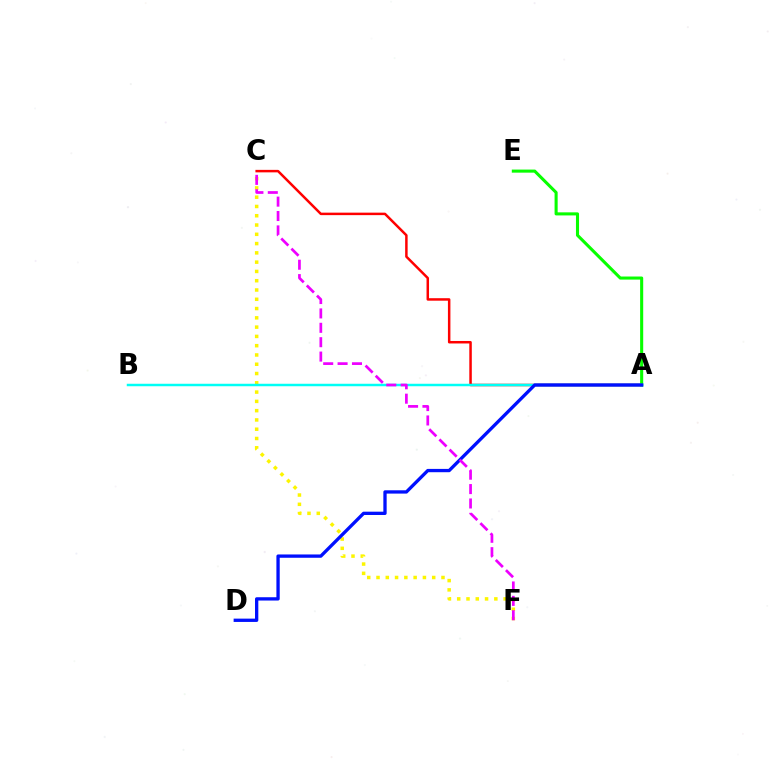{('A', 'C'): [{'color': '#ff0000', 'line_style': 'solid', 'thickness': 1.79}], ('C', 'F'): [{'color': '#fcf500', 'line_style': 'dotted', 'thickness': 2.52}, {'color': '#ee00ff', 'line_style': 'dashed', 'thickness': 1.95}], ('A', 'E'): [{'color': '#08ff00', 'line_style': 'solid', 'thickness': 2.21}], ('A', 'B'): [{'color': '#00fff6', 'line_style': 'solid', 'thickness': 1.78}], ('A', 'D'): [{'color': '#0010ff', 'line_style': 'solid', 'thickness': 2.38}]}